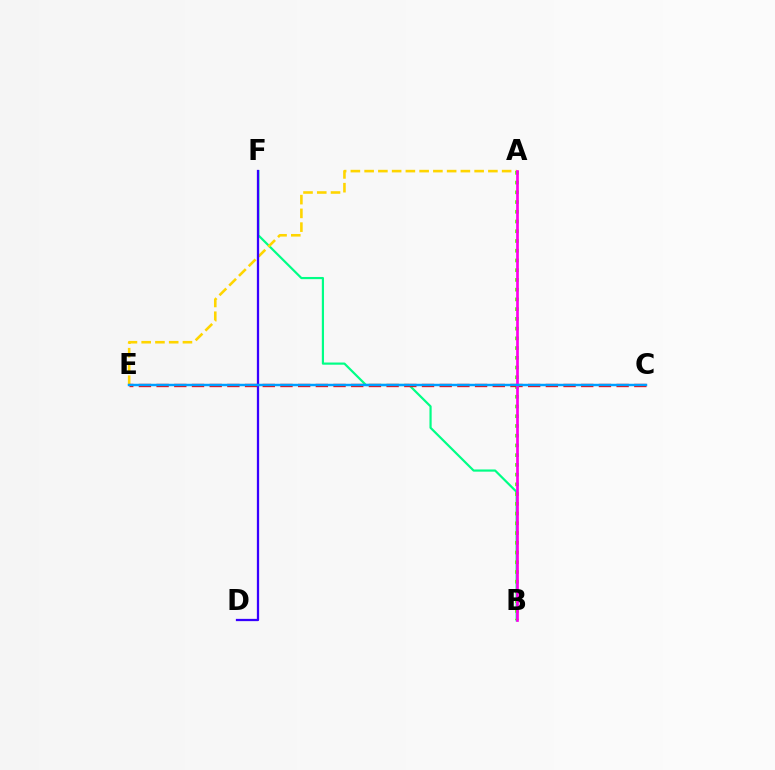{('B', 'F'): [{'color': '#00ff86', 'line_style': 'solid', 'thickness': 1.58}], ('A', 'E'): [{'color': '#ffd500', 'line_style': 'dashed', 'thickness': 1.87}], ('A', 'B'): [{'color': '#4fff00', 'line_style': 'dotted', 'thickness': 2.65}, {'color': '#ff00ed', 'line_style': 'solid', 'thickness': 1.95}], ('C', 'E'): [{'color': '#ff0000', 'line_style': 'dashed', 'thickness': 2.4}, {'color': '#009eff', 'line_style': 'solid', 'thickness': 1.77}], ('D', 'F'): [{'color': '#3700ff', 'line_style': 'solid', 'thickness': 1.63}]}